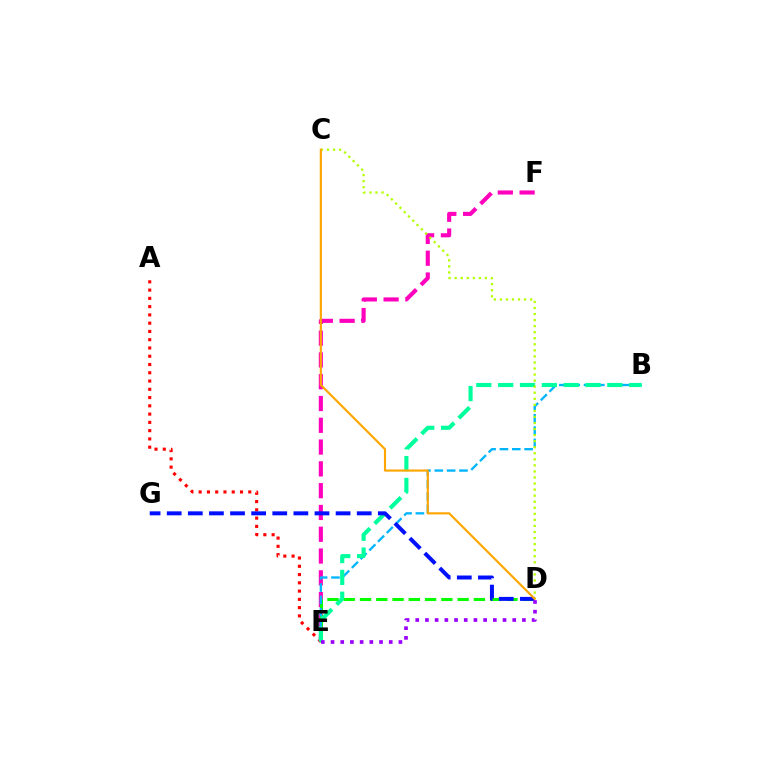{('A', 'E'): [{'color': '#ff0000', 'line_style': 'dotted', 'thickness': 2.25}], ('E', 'F'): [{'color': '#ff00bd', 'line_style': 'dashed', 'thickness': 2.96}], ('D', 'E'): [{'color': '#08ff00', 'line_style': 'dashed', 'thickness': 2.21}, {'color': '#9b00ff', 'line_style': 'dotted', 'thickness': 2.64}], ('B', 'E'): [{'color': '#00b5ff', 'line_style': 'dashed', 'thickness': 1.68}, {'color': '#00ff9d', 'line_style': 'dashed', 'thickness': 2.97}], ('C', 'D'): [{'color': '#b3ff00', 'line_style': 'dotted', 'thickness': 1.64}, {'color': '#ffa500', 'line_style': 'solid', 'thickness': 1.55}], ('D', 'G'): [{'color': '#0010ff', 'line_style': 'dashed', 'thickness': 2.87}]}